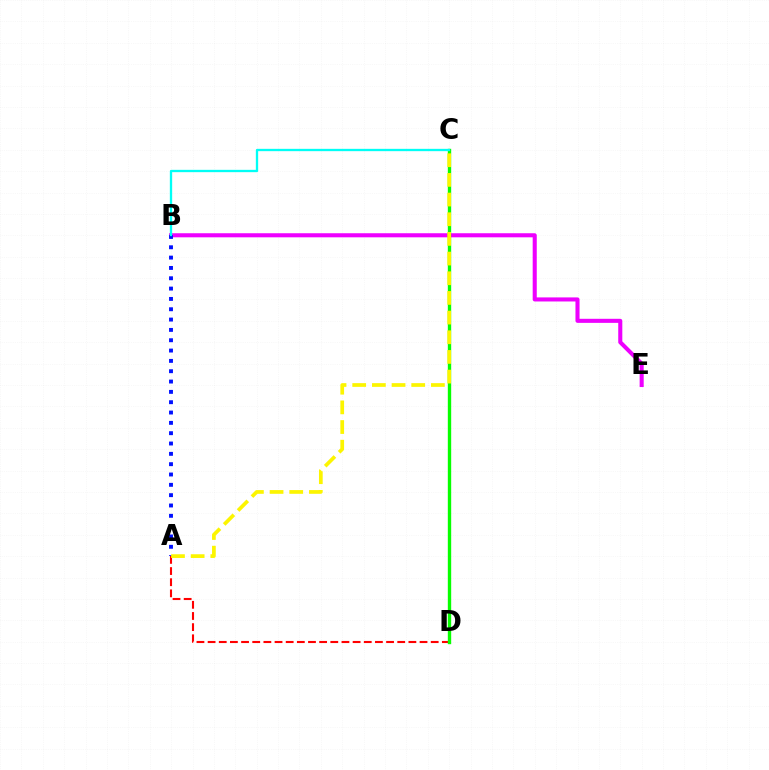{('B', 'E'): [{'color': '#ee00ff', 'line_style': 'solid', 'thickness': 2.93}], ('A', 'B'): [{'color': '#0010ff', 'line_style': 'dotted', 'thickness': 2.81}], ('A', 'D'): [{'color': '#ff0000', 'line_style': 'dashed', 'thickness': 1.52}], ('C', 'D'): [{'color': '#08ff00', 'line_style': 'solid', 'thickness': 2.42}], ('A', 'C'): [{'color': '#fcf500', 'line_style': 'dashed', 'thickness': 2.67}], ('B', 'C'): [{'color': '#00fff6', 'line_style': 'solid', 'thickness': 1.67}]}